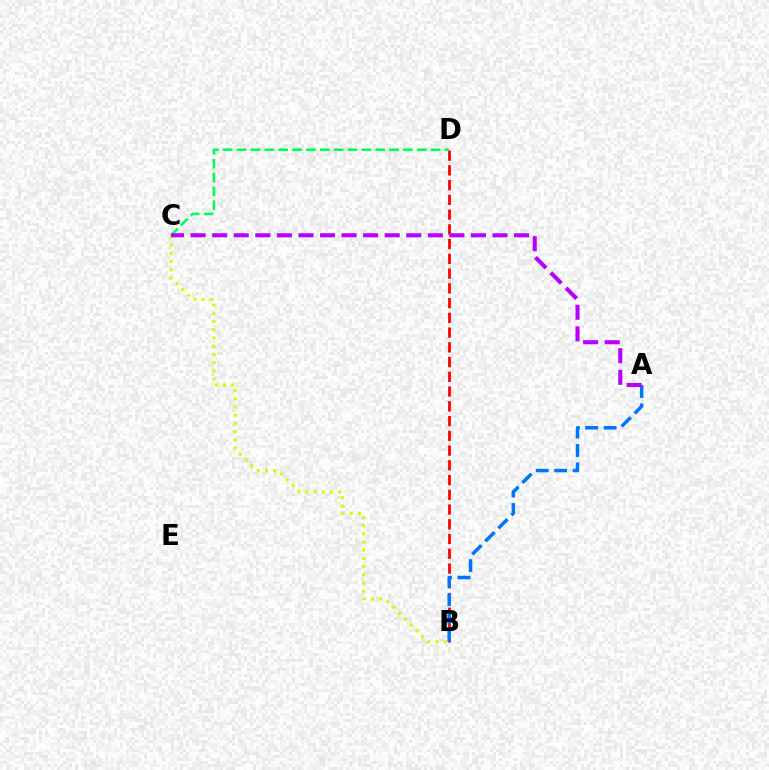{('B', 'D'): [{'color': '#ff0000', 'line_style': 'dashed', 'thickness': 2.0}], ('B', 'C'): [{'color': '#d1ff00', 'line_style': 'dotted', 'thickness': 2.23}], ('C', 'D'): [{'color': '#00ff5c', 'line_style': 'dashed', 'thickness': 1.88}], ('A', 'B'): [{'color': '#0074ff', 'line_style': 'dashed', 'thickness': 2.51}], ('A', 'C'): [{'color': '#b900ff', 'line_style': 'dashed', 'thickness': 2.93}]}